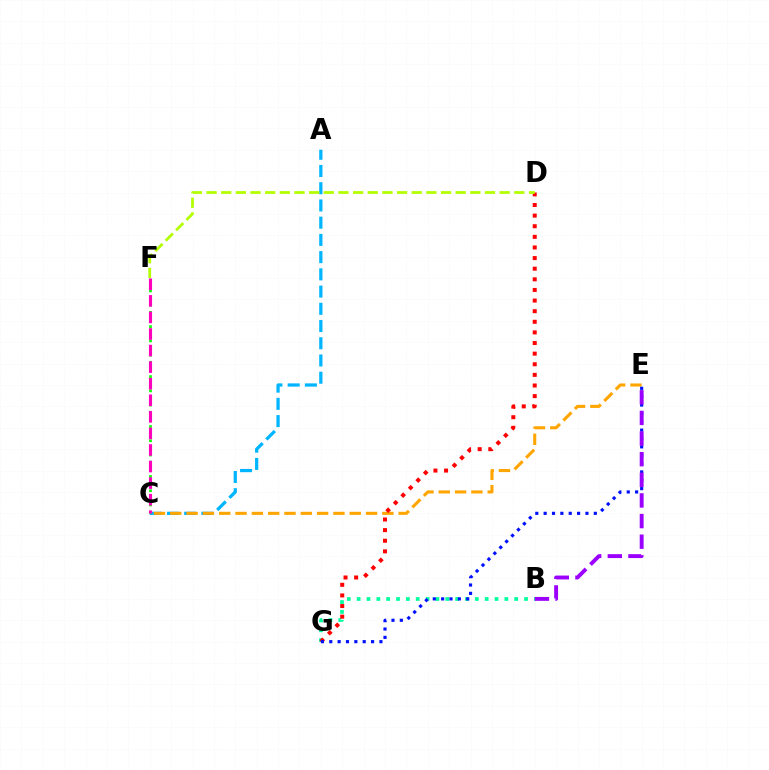{('A', 'C'): [{'color': '#00b5ff', 'line_style': 'dashed', 'thickness': 2.34}], ('C', 'F'): [{'color': '#08ff00', 'line_style': 'dotted', 'thickness': 1.94}, {'color': '#ff00bd', 'line_style': 'dashed', 'thickness': 2.25}], ('C', 'E'): [{'color': '#ffa500', 'line_style': 'dashed', 'thickness': 2.22}], ('B', 'G'): [{'color': '#00ff9d', 'line_style': 'dotted', 'thickness': 2.68}], ('D', 'G'): [{'color': '#ff0000', 'line_style': 'dotted', 'thickness': 2.88}], ('D', 'F'): [{'color': '#b3ff00', 'line_style': 'dashed', 'thickness': 1.99}], ('E', 'G'): [{'color': '#0010ff', 'line_style': 'dotted', 'thickness': 2.27}], ('B', 'E'): [{'color': '#9b00ff', 'line_style': 'dashed', 'thickness': 2.8}]}